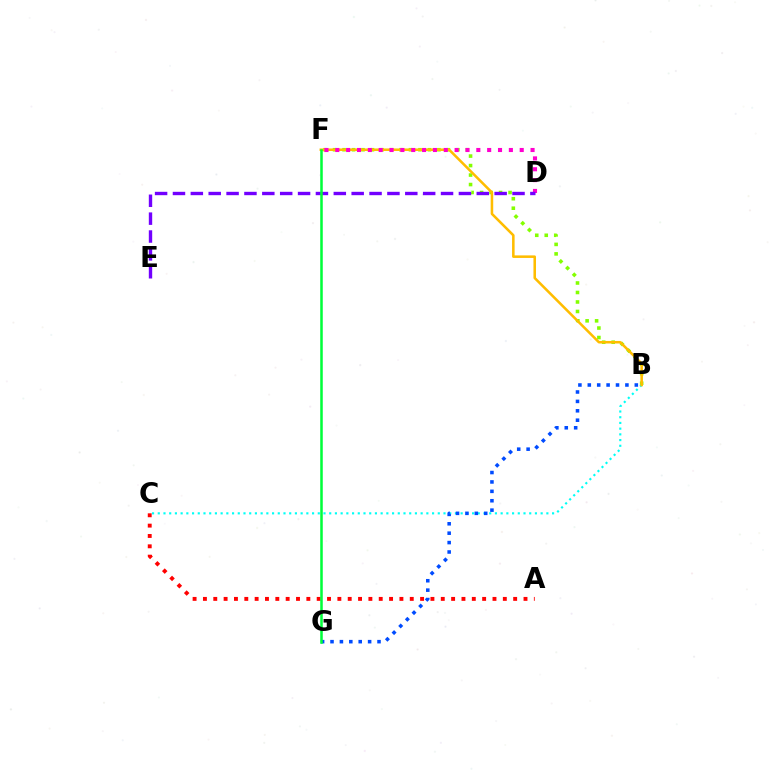{('B', 'F'): [{'color': '#84ff00', 'line_style': 'dotted', 'thickness': 2.58}, {'color': '#ffbd00', 'line_style': 'solid', 'thickness': 1.83}], ('B', 'C'): [{'color': '#00fff6', 'line_style': 'dotted', 'thickness': 1.55}], ('A', 'C'): [{'color': '#ff0000', 'line_style': 'dotted', 'thickness': 2.81}], ('B', 'G'): [{'color': '#004bff', 'line_style': 'dotted', 'thickness': 2.55}], ('D', 'F'): [{'color': '#ff00cf', 'line_style': 'dotted', 'thickness': 2.95}], ('D', 'E'): [{'color': '#7200ff', 'line_style': 'dashed', 'thickness': 2.43}], ('F', 'G'): [{'color': '#00ff39', 'line_style': 'solid', 'thickness': 1.82}]}